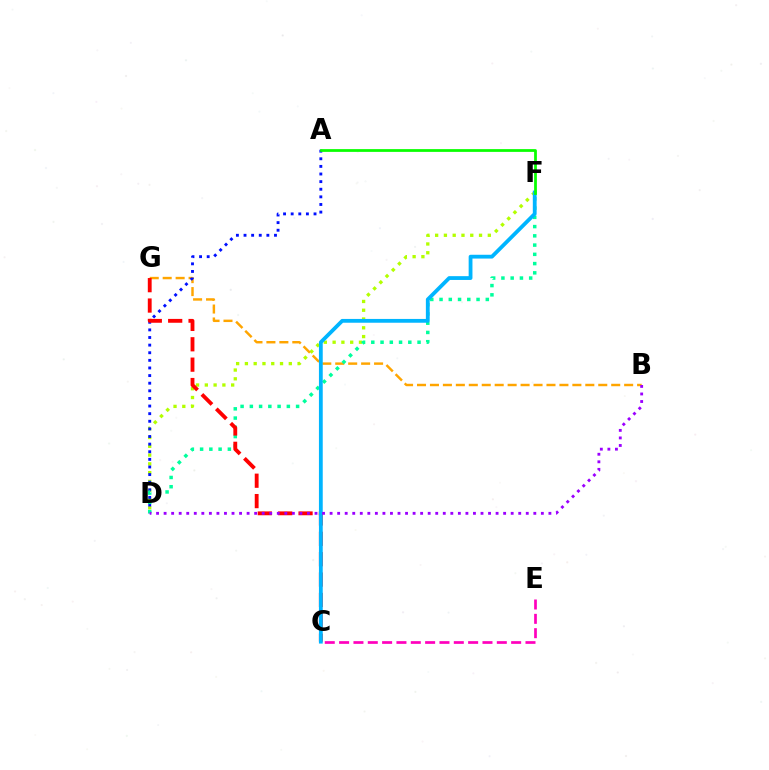{('D', 'F'): [{'color': '#b3ff00', 'line_style': 'dotted', 'thickness': 2.39}, {'color': '#00ff9d', 'line_style': 'dotted', 'thickness': 2.51}], ('B', 'G'): [{'color': '#ffa500', 'line_style': 'dashed', 'thickness': 1.76}], ('A', 'D'): [{'color': '#0010ff', 'line_style': 'dotted', 'thickness': 2.07}], ('C', 'G'): [{'color': '#ff0000', 'line_style': 'dashed', 'thickness': 2.77}], ('C', 'F'): [{'color': '#00b5ff', 'line_style': 'solid', 'thickness': 2.74}], ('C', 'E'): [{'color': '#ff00bd', 'line_style': 'dashed', 'thickness': 1.95}], ('B', 'D'): [{'color': '#9b00ff', 'line_style': 'dotted', 'thickness': 2.05}], ('A', 'F'): [{'color': '#08ff00', 'line_style': 'solid', 'thickness': 1.98}]}